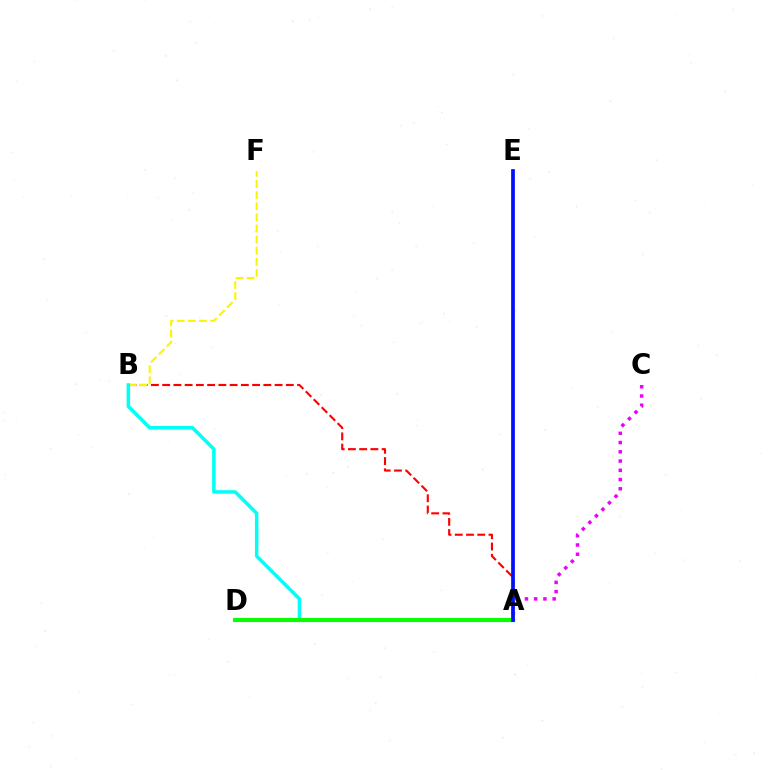{('A', 'B'): [{'color': '#ff0000', 'line_style': 'dashed', 'thickness': 1.53}, {'color': '#00fff6', 'line_style': 'solid', 'thickness': 2.54}], ('B', 'F'): [{'color': '#fcf500', 'line_style': 'dashed', 'thickness': 1.51}], ('A', 'D'): [{'color': '#08ff00', 'line_style': 'solid', 'thickness': 2.95}], ('A', 'C'): [{'color': '#ee00ff', 'line_style': 'dotted', 'thickness': 2.51}], ('A', 'E'): [{'color': '#0010ff', 'line_style': 'solid', 'thickness': 2.69}]}